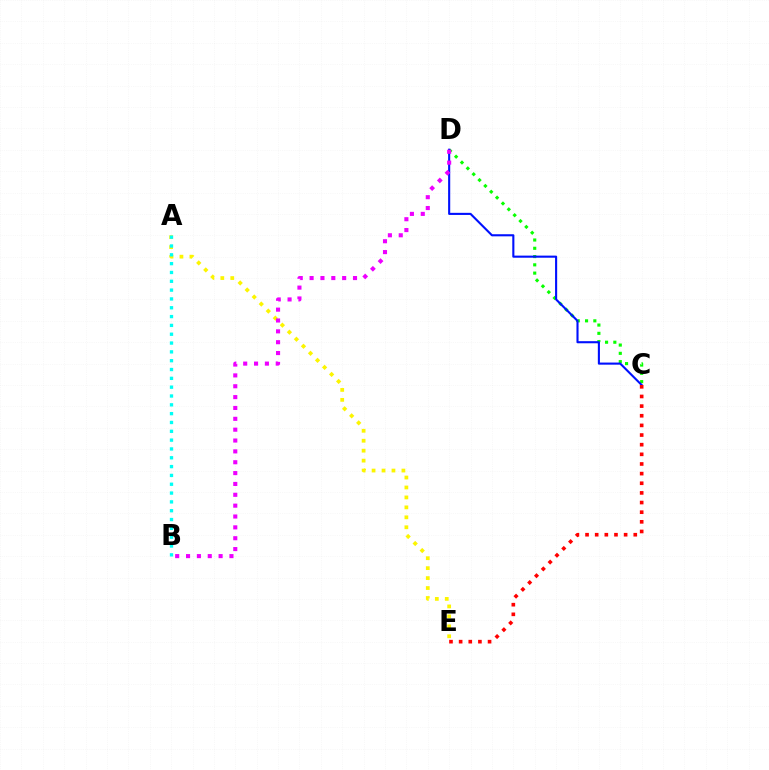{('C', 'D'): [{'color': '#08ff00', 'line_style': 'dotted', 'thickness': 2.25}, {'color': '#0010ff', 'line_style': 'solid', 'thickness': 1.52}], ('A', 'E'): [{'color': '#fcf500', 'line_style': 'dotted', 'thickness': 2.7}], ('B', 'D'): [{'color': '#ee00ff', 'line_style': 'dotted', 'thickness': 2.95}], ('A', 'B'): [{'color': '#00fff6', 'line_style': 'dotted', 'thickness': 2.4}], ('C', 'E'): [{'color': '#ff0000', 'line_style': 'dotted', 'thickness': 2.62}]}